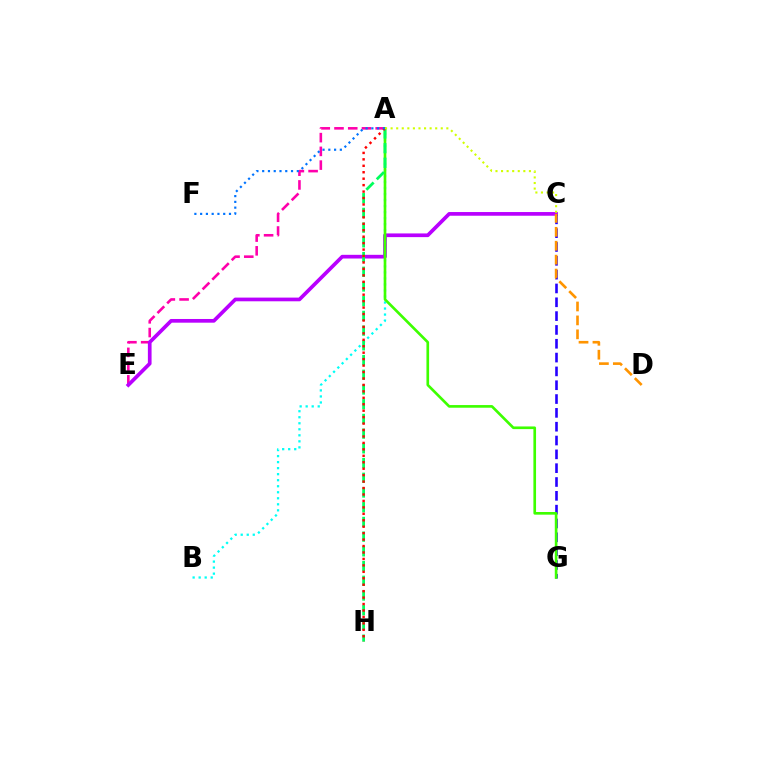{('A', 'E'): [{'color': '#ff00ac', 'line_style': 'dashed', 'thickness': 1.87}], ('C', 'E'): [{'color': '#b900ff', 'line_style': 'solid', 'thickness': 2.66}], ('C', 'G'): [{'color': '#2500ff', 'line_style': 'dashed', 'thickness': 1.88}], ('A', 'B'): [{'color': '#00fff6', 'line_style': 'dotted', 'thickness': 1.64}], ('C', 'D'): [{'color': '#ff9400', 'line_style': 'dashed', 'thickness': 1.89}], ('A', 'G'): [{'color': '#3dff00', 'line_style': 'solid', 'thickness': 1.91}], ('A', 'H'): [{'color': '#00ff5c', 'line_style': 'dashed', 'thickness': 2.0}, {'color': '#ff0000', 'line_style': 'dotted', 'thickness': 1.75}], ('A', 'C'): [{'color': '#d1ff00', 'line_style': 'dotted', 'thickness': 1.51}], ('A', 'F'): [{'color': '#0074ff', 'line_style': 'dotted', 'thickness': 1.57}]}